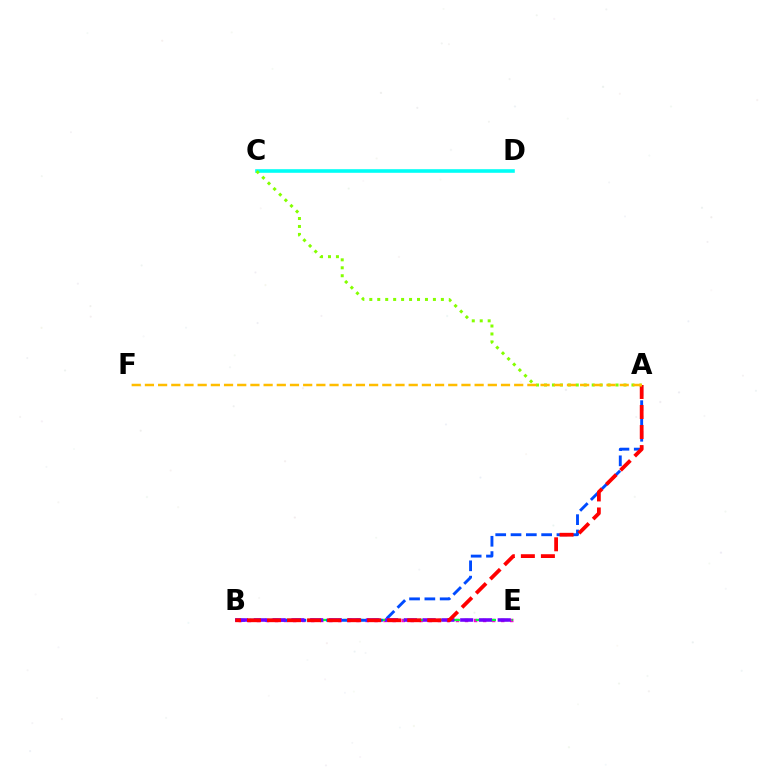{('B', 'E'): [{'color': '#ff00cf', 'line_style': 'dotted', 'thickness': 2.46}, {'color': '#00ff39', 'line_style': 'dashed', 'thickness': 1.63}, {'color': '#7200ff', 'line_style': 'dashed', 'thickness': 2.55}], ('A', 'B'): [{'color': '#004bff', 'line_style': 'dashed', 'thickness': 2.08}, {'color': '#ff0000', 'line_style': 'dashed', 'thickness': 2.72}], ('C', 'D'): [{'color': '#00fff6', 'line_style': 'solid', 'thickness': 2.59}], ('A', 'C'): [{'color': '#84ff00', 'line_style': 'dotted', 'thickness': 2.16}], ('A', 'F'): [{'color': '#ffbd00', 'line_style': 'dashed', 'thickness': 1.79}]}